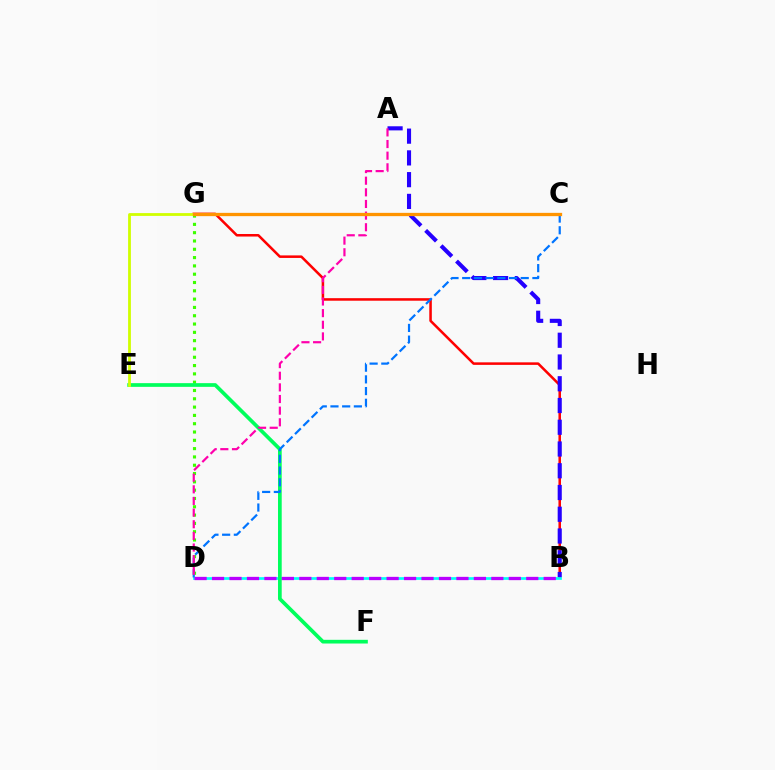{('D', 'G'): [{'color': '#3dff00', 'line_style': 'dotted', 'thickness': 2.26}], ('B', 'G'): [{'color': '#ff0000', 'line_style': 'solid', 'thickness': 1.82}], ('A', 'B'): [{'color': '#2500ff', 'line_style': 'dashed', 'thickness': 2.95}], ('B', 'D'): [{'color': '#00fff6', 'line_style': 'solid', 'thickness': 1.95}, {'color': '#b900ff', 'line_style': 'dashed', 'thickness': 2.37}], ('E', 'F'): [{'color': '#00ff5c', 'line_style': 'solid', 'thickness': 2.66}], ('C', 'D'): [{'color': '#0074ff', 'line_style': 'dashed', 'thickness': 1.59}], ('E', 'G'): [{'color': '#d1ff00', 'line_style': 'solid', 'thickness': 2.02}], ('A', 'D'): [{'color': '#ff00ac', 'line_style': 'dashed', 'thickness': 1.58}], ('C', 'G'): [{'color': '#ff9400', 'line_style': 'solid', 'thickness': 2.36}]}